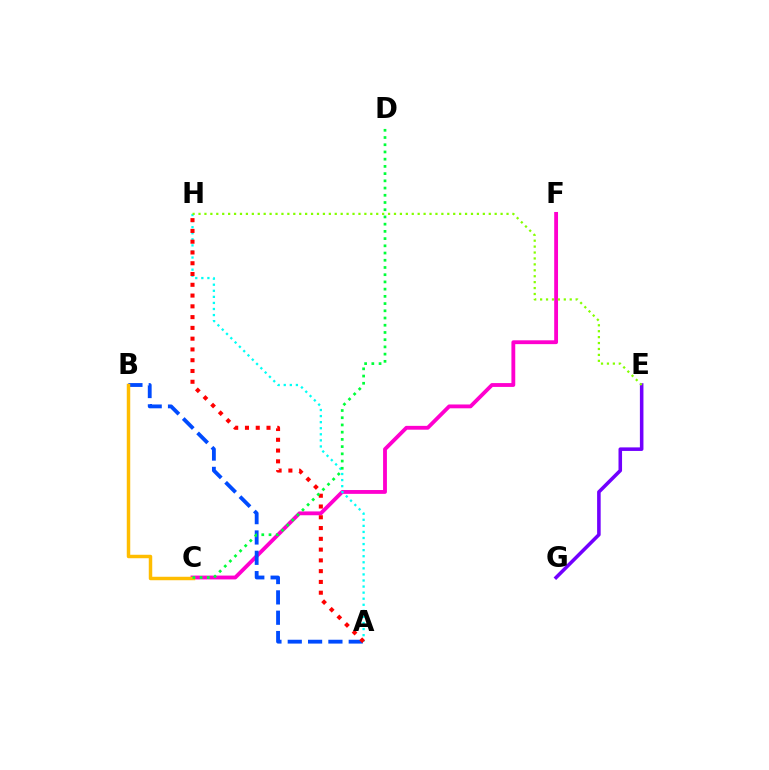{('C', 'F'): [{'color': '#ff00cf', 'line_style': 'solid', 'thickness': 2.76}], ('A', 'B'): [{'color': '#004bff', 'line_style': 'dashed', 'thickness': 2.76}], ('E', 'G'): [{'color': '#7200ff', 'line_style': 'solid', 'thickness': 2.56}], ('A', 'H'): [{'color': '#00fff6', 'line_style': 'dotted', 'thickness': 1.65}, {'color': '#ff0000', 'line_style': 'dotted', 'thickness': 2.93}], ('E', 'H'): [{'color': '#84ff00', 'line_style': 'dotted', 'thickness': 1.61}], ('B', 'C'): [{'color': '#ffbd00', 'line_style': 'solid', 'thickness': 2.5}], ('C', 'D'): [{'color': '#00ff39', 'line_style': 'dotted', 'thickness': 1.96}]}